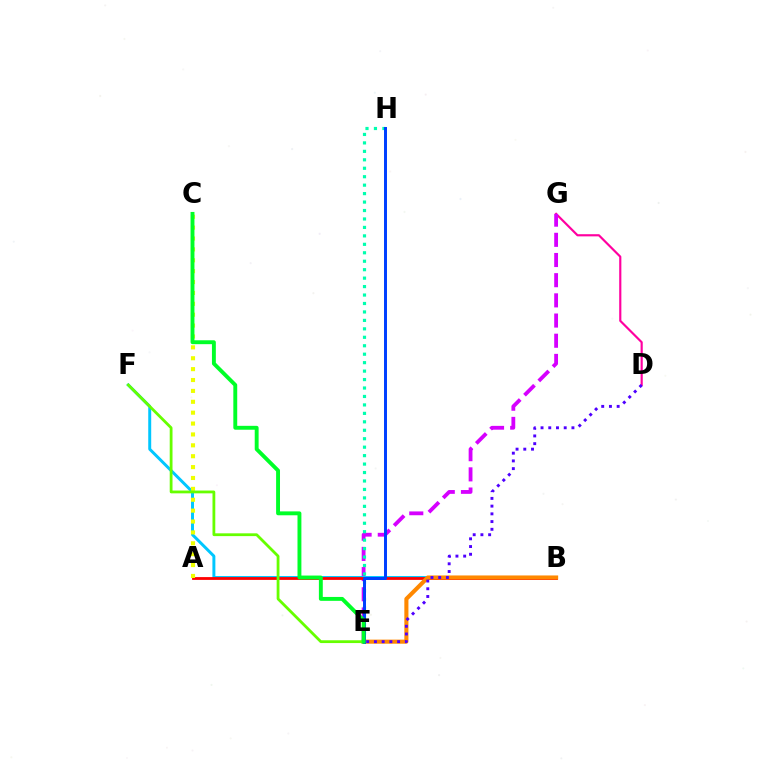{('D', 'G'): [{'color': '#ff00a0', 'line_style': 'solid', 'thickness': 1.56}], ('E', 'G'): [{'color': '#d600ff', 'line_style': 'dashed', 'thickness': 2.74}], ('B', 'F'): [{'color': '#00c7ff', 'line_style': 'solid', 'thickness': 2.13}], ('A', 'B'): [{'color': '#ff0000', 'line_style': 'solid', 'thickness': 2.02}], ('B', 'E'): [{'color': '#ff8800', 'line_style': 'solid', 'thickness': 2.94}], ('A', 'C'): [{'color': '#eeff00', 'line_style': 'dotted', 'thickness': 2.96}], ('E', 'H'): [{'color': '#00ffaf', 'line_style': 'dotted', 'thickness': 2.3}, {'color': '#003fff', 'line_style': 'solid', 'thickness': 2.15}], ('E', 'F'): [{'color': '#66ff00', 'line_style': 'solid', 'thickness': 2.01}], ('C', 'E'): [{'color': '#00ff27', 'line_style': 'solid', 'thickness': 2.8}], ('D', 'E'): [{'color': '#4f00ff', 'line_style': 'dotted', 'thickness': 2.1}]}